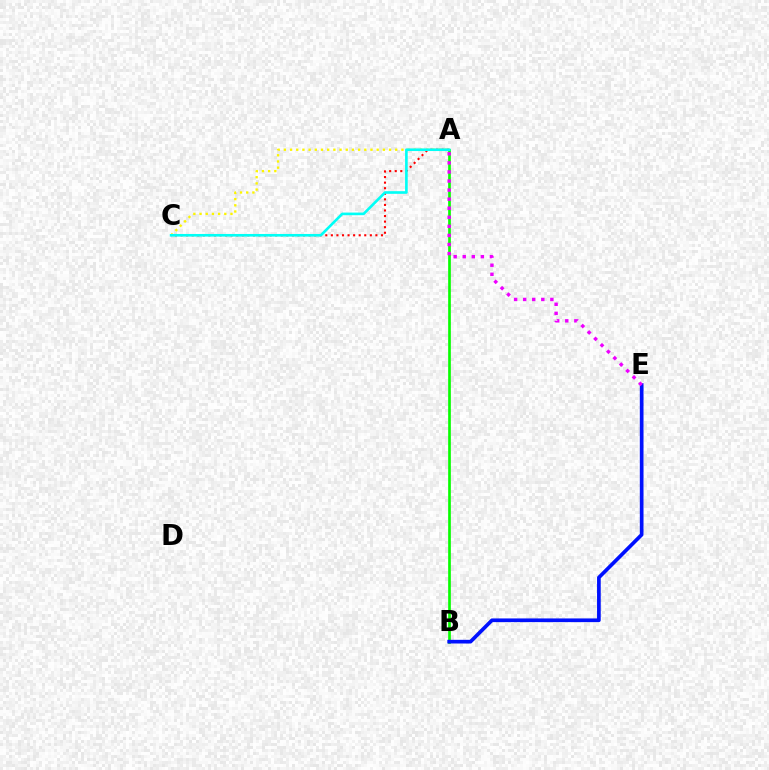{('A', 'C'): [{'color': '#ff0000', 'line_style': 'dotted', 'thickness': 1.51}, {'color': '#fcf500', 'line_style': 'dotted', 'thickness': 1.68}, {'color': '#00fff6', 'line_style': 'solid', 'thickness': 1.9}], ('A', 'B'): [{'color': '#08ff00', 'line_style': 'solid', 'thickness': 1.93}], ('B', 'E'): [{'color': '#0010ff', 'line_style': 'solid', 'thickness': 2.66}], ('A', 'E'): [{'color': '#ee00ff', 'line_style': 'dotted', 'thickness': 2.46}]}